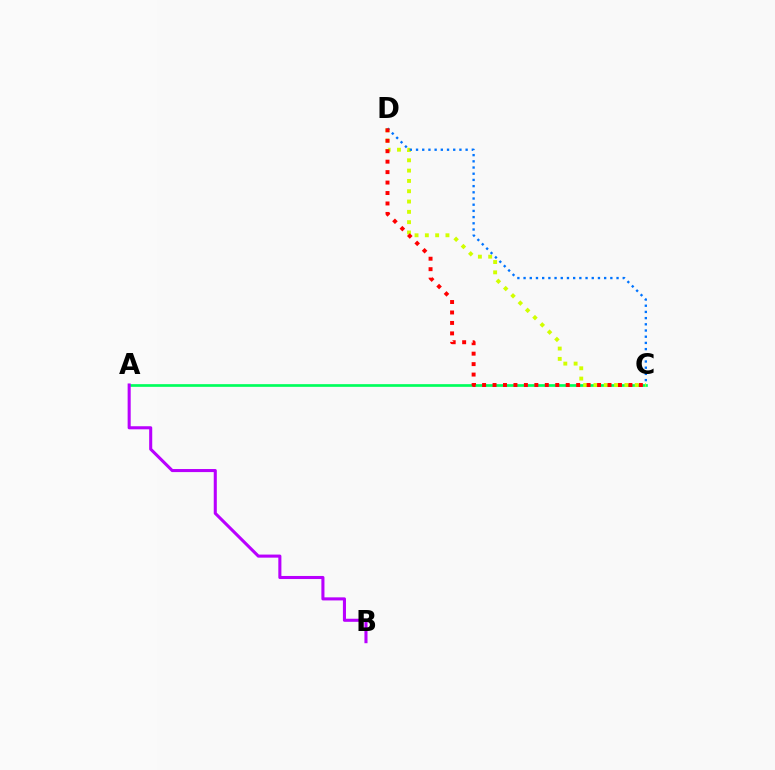{('A', 'C'): [{'color': '#00ff5c', 'line_style': 'solid', 'thickness': 1.94}], ('C', 'D'): [{'color': '#d1ff00', 'line_style': 'dotted', 'thickness': 2.8}, {'color': '#0074ff', 'line_style': 'dotted', 'thickness': 1.68}, {'color': '#ff0000', 'line_style': 'dotted', 'thickness': 2.84}], ('A', 'B'): [{'color': '#b900ff', 'line_style': 'solid', 'thickness': 2.21}]}